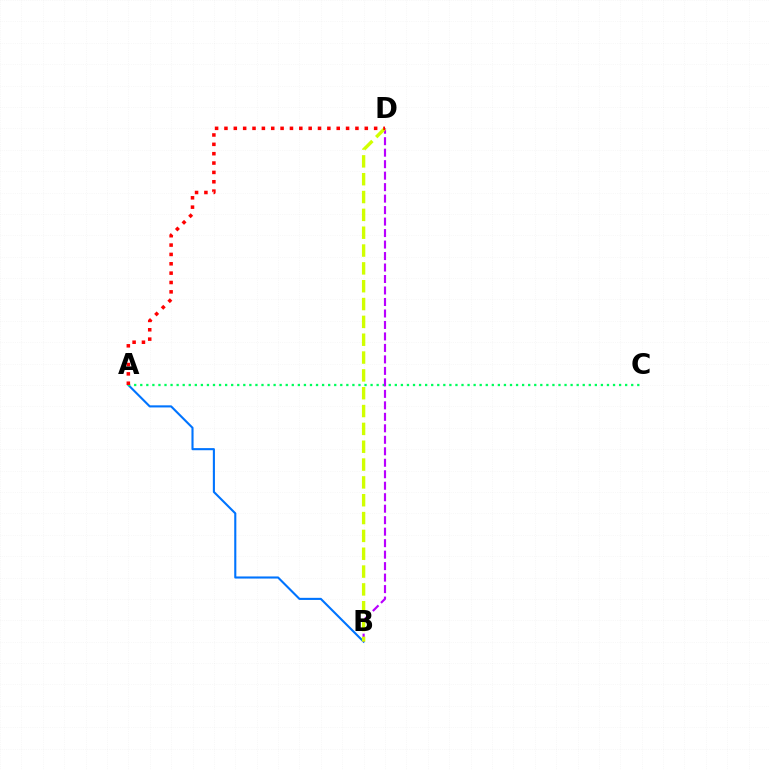{('A', 'B'): [{'color': '#0074ff', 'line_style': 'solid', 'thickness': 1.52}], ('A', 'C'): [{'color': '#00ff5c', 'line_style': 'dotted', 'thickness': 1.65}], ('B', 'D'): [{'color': '#b900ff', 'line_style': 'dashed', 'thickness': 1.56}, {'color': '#d1ff00', 'line_style': 'dashed', 'thickness': 2.42}], ('A', 'D'): [{'color': '#ff0000', 'line_style': 'dotted', 'thickness': 2.54}]}